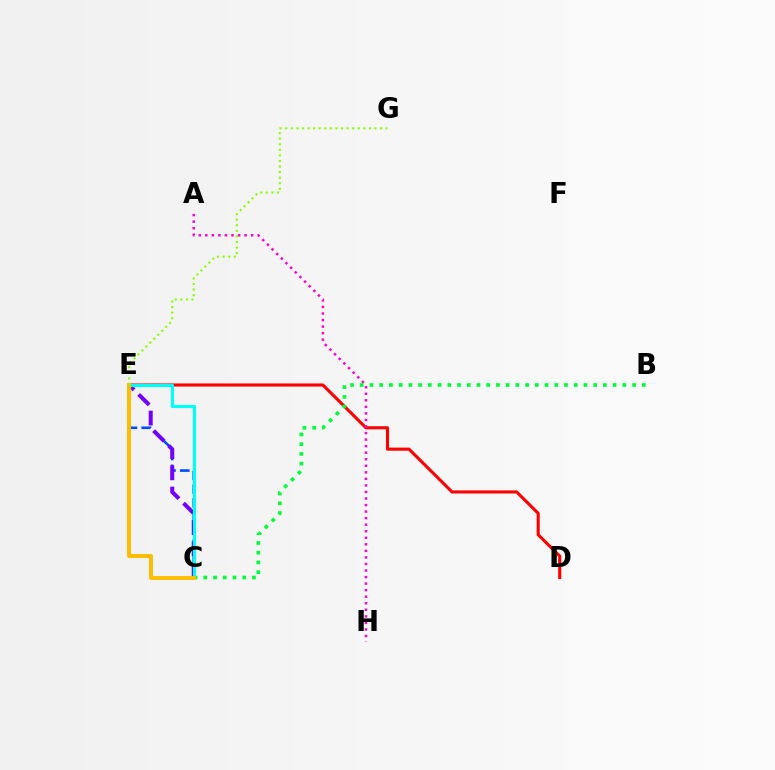{('D', 'E'): [{'color': '#ff0000', 'line_style': 'solid', 'thickness': 2.22}], ('A', 'H'): [{'color': '#ff00cf', 'line_style': 'dotted', 'thickness': 1.78}], ('B', 'C'): [{'color': '#00ff39', 'line_style': 'dotted', 'thickness': 2.64}], ('C', 'E'): [{'color': '#004bff', 'line_style': 'dashed', 'thickness': 1.87}, {'color': '#7200ff', 'line_style': 'dashed', 'thickness': 2.89}, {'color': '#00fff6', 'line_style': 'solid', 'thickness': 2.27}, {'color': '#ffbd00', 'line_style': 'solid', 'thickness': 2.83}], ('E', 'G'): [{'color': '#84ff00', 'line_style': 'dotted', 'thickness': 1.51}]}